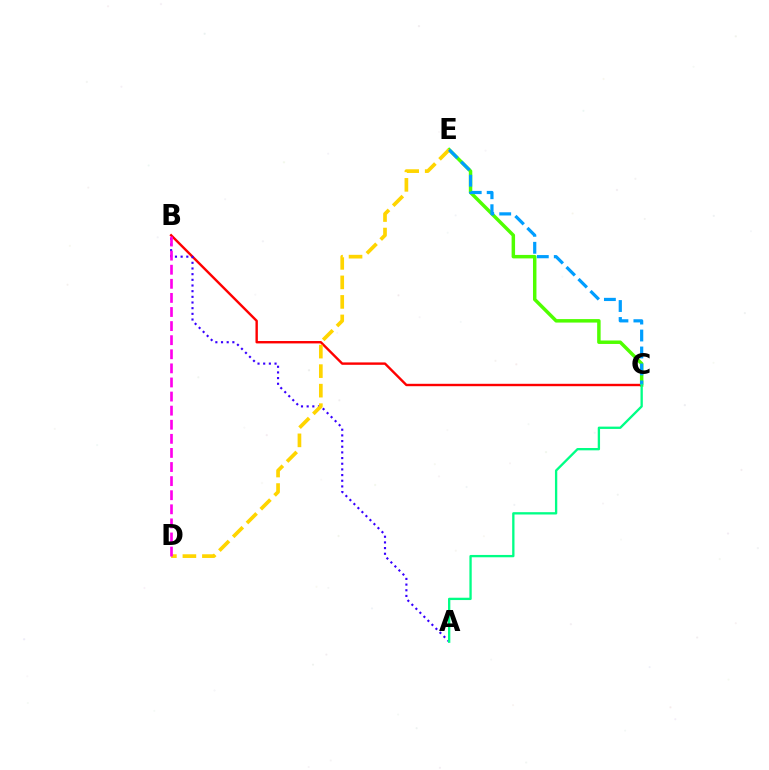{('C', 'E'): [{'color': '#4fff00', 'line_style': 'solid', 'thickness': 2.5}, {'color': '#009eff', 'line_style': 'dashed', 'thickness': 2.3}], ('B', 'C'): [{'color': '#ff0000', 'line_style': 'solid', 'thickness': 1.73}], ('A', 'B'): [{'color': '#3700ff', 'line_style': 'dotted', 'thickness': 1.54}], ('D', 'E'): [{'color': '#ffd500', 'line_style': 'dashed', 'thickness': 2.65}], ('B', 'D'): [{'color': '#ff00ed', 'line_style': 'dashed', 'thickness': 1.91}], ('A', 'C'): [{'color': '#00ff86', 'line_style': 'solid', 'thickness': 1.67}]}